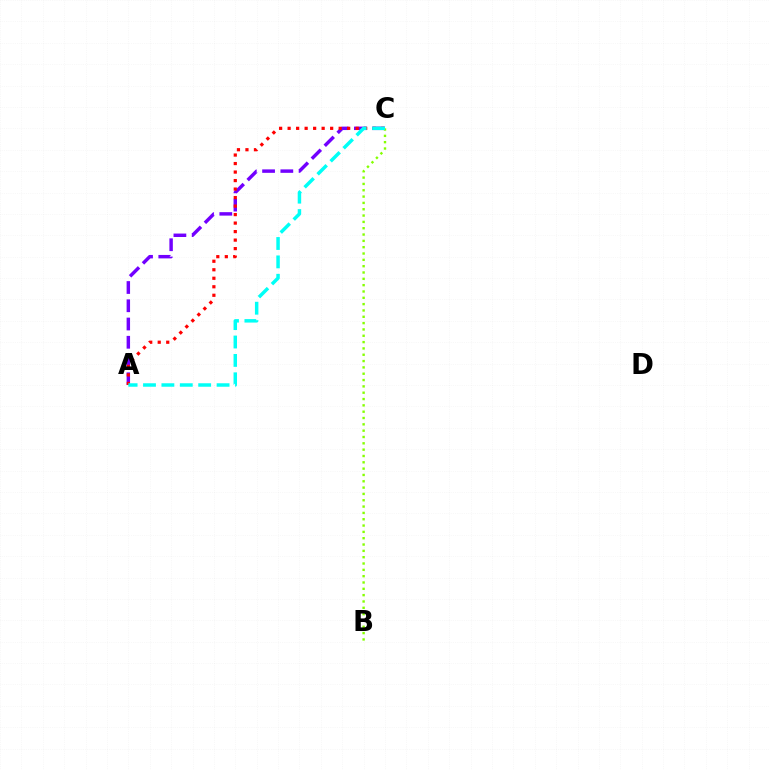{('A', 'C'): [{'color': '#7200ff', 'line_style': 'dashed', 'thickness': 2.48}, {'color': '#ff0000', 'line_style': 'dotted', 'thickness': 2.31}, {'color': '#00fff6', 'line_style': 'dashed', 'thickness': 2.5}], ('B', 'C'): [{'color': '#84ff00', 'line_style': 'dotted', 'thickness': 1.72}]}